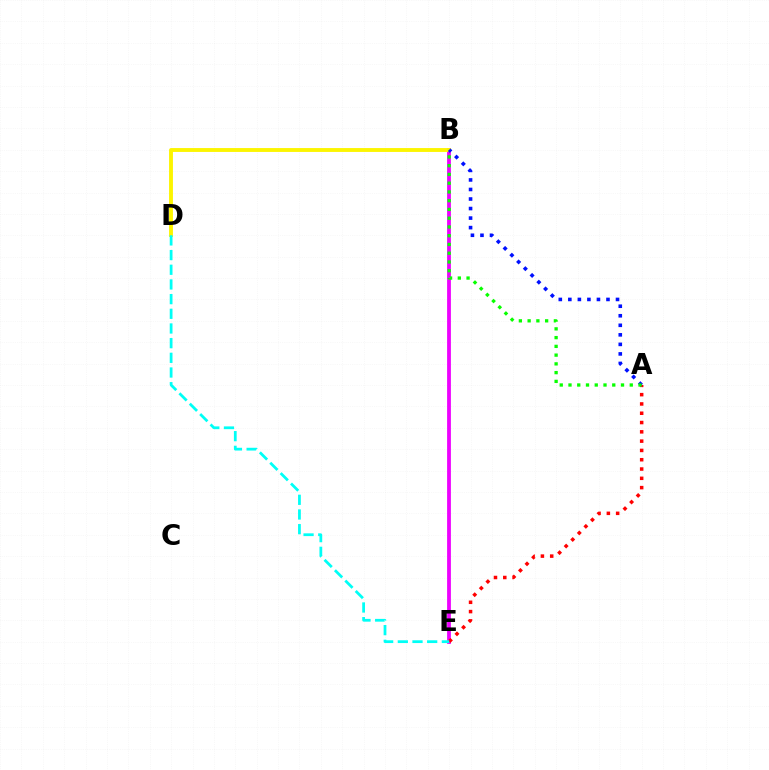{('B', 'E'): [{'color': '#ee00ff', 'line_style': 'solid', 'thickness': 2.73}], ('A', 'E'): [{'color': '#ff0000', 'line_style': 'dotted', 'thickness': 2.53}], ('B', 'D'): [{'color': '#fcf500', 'line_style': 'solid', 'thickness': 2.79}], ('A', 'B'): [{'color': '#0010ff', 'line_style': 'dotted', 'thickness': 2.59}, {'color': '#08ff00', 'line_style': 'dotted', 'thickness': 2.38}], ('D', 'E'): [{'color': '#00fff6', 'line_style': 'dashed', 'thickness': 1.99}]}